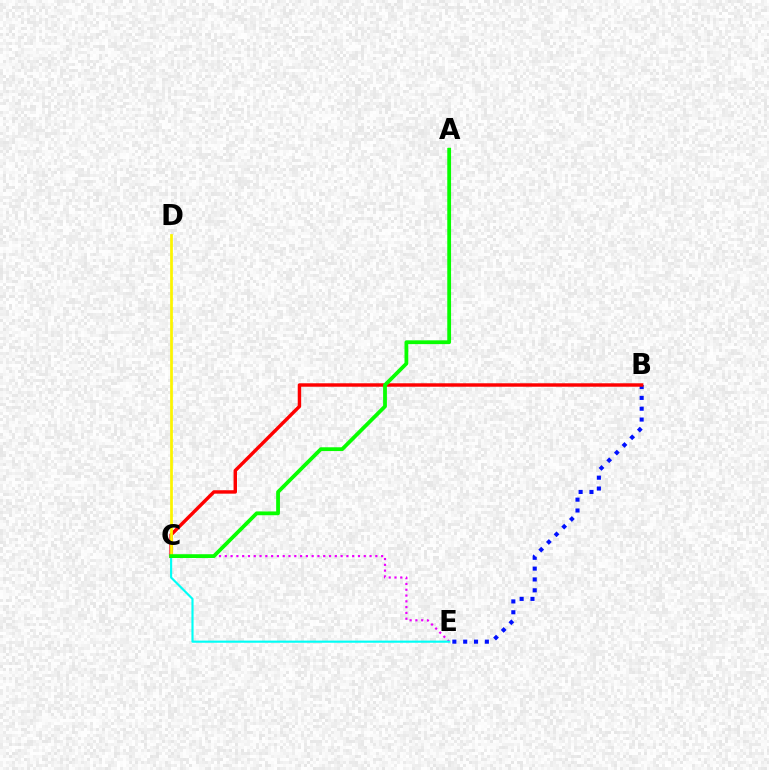{('C', 'E'): [{'color': '#ee00ff', 'line_style': 'dotted', 'thickness': 1.57}, {'color': '#00fff6', 'line_style': 'solid', 'thickness': 1.55}], ('B', 'E'): [{'color': '#0010ff', 'line_style': 'dotted', 'thickness': 2.94}], ('B', 'C'): [{'color': '#ff0000', 'line_style': 'solid', 'thickness': 2.47}], ('C', 'D'): [{'color': '#fcf500', 'line_style': 'solid', 'thickness': 1.97}], ('A', 'C'): [{'color': '#08ff00', 'line_style': 'solid', 'thickness': 2.73}]}